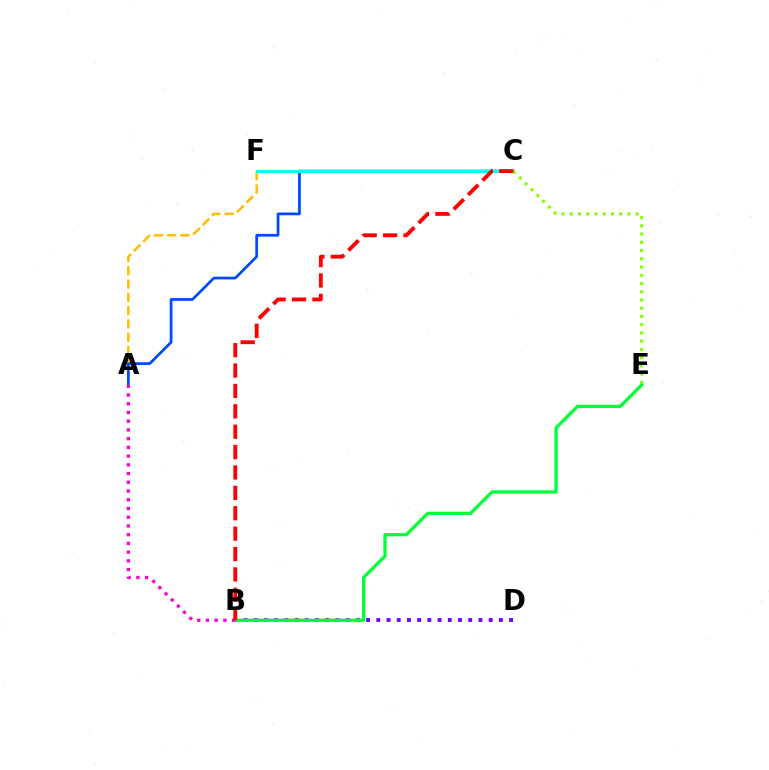{('A', 'F'): [{'color': '#ffbd00', 'line_style': 'dashed', 'thickness': 1.8}], ('A', 'C'): [{'color': '#004bff', 'line_style': 'solid', 'thickness': 1.97}], ('C', 'F'): [{'color': '#00fff6', 'line_style': 'solid', 'thickness': 2.22}], ('B', 'D'): [{'color': '#7200ff', 'line_style': 'dotted', 'thickness': 2.78}], ('C', 'E'): [{'color': '#84ff00', 'line_style': 'dotted', 'thickness': 2.24}], ('B', 'E'): [{'color': '#00ff39', 'line_style': 'solid', 'thickness': 2.35}], ('A', 'B'): [{'color': '#ff00cf', 'line_style': 'dotted', 'thickness': 2.37}], ('B', 'C'): [{'color': '#ff0000', 'line_style': 'dashed', 'thickness': 2.77}]}